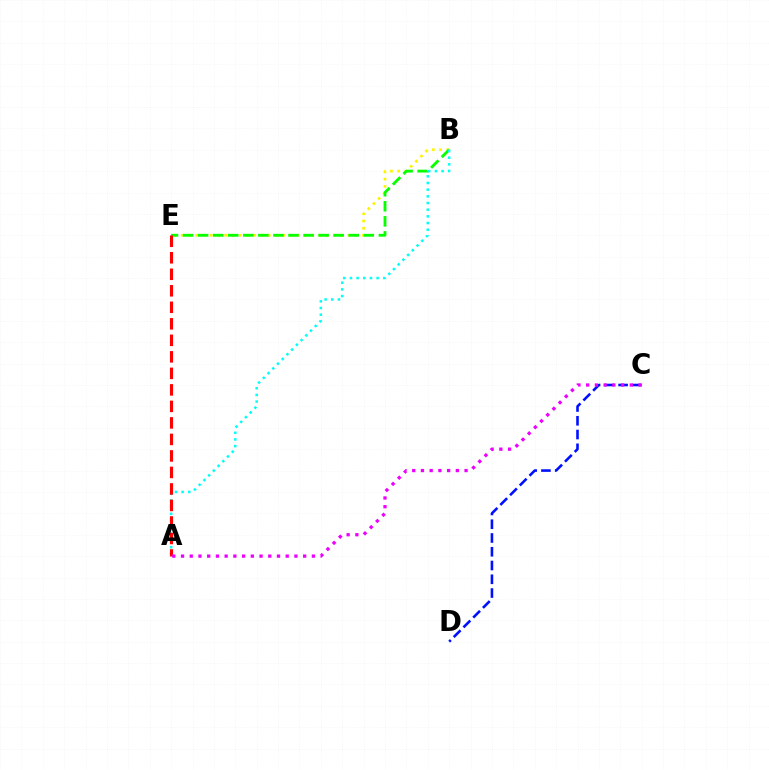{('B', 'E'): [{'color': '#fcf500', 'line_style': 'dotted', 'thickness': 1.97}, {'color': '#08ff00', 'line_style': 'dashed', 'thickness': 2.05}], ('C', 'D'): [{'color': '#0010ff', 'line_style': 'dashed', 'thickness': 1.87}], ('A', 'B'): [{'color': '#00fff6', 'line_style': 'dotted', 'thickness': 1.81}], ('A', 'E'): [{'color': '#ff0000', 'line_style': 'dashed', 'thickness': 2.24}], ('A', 'C'): [{'color': '#ee00ff', 'line_style': 'dotted', 'thickness': 2.37}]}